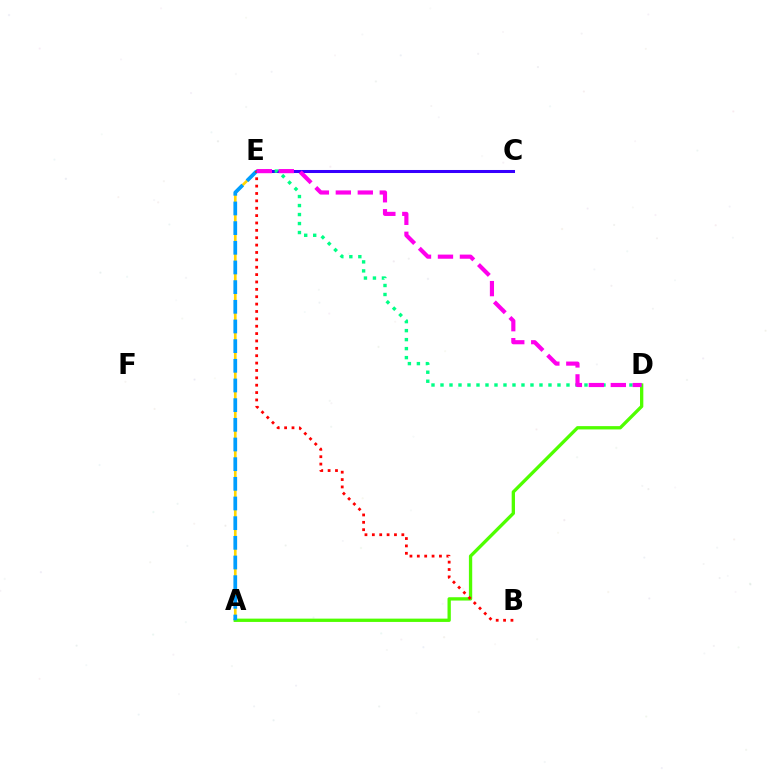{('A', 'E'): [{'color': '#ffd500', 'line_style': 'solid', 'thickness': 1.92}, {'color': '#009eff', 'line_style': 'dashed', 'thickness': 2.67}], ('A', 'D'): [{'color': '#4fff00', 'line_style': 'solid', 'thickness': 2.39}], ('C', 'E'): [{'color': '#3700ff', 'line_style': 'solid', 'thickness': 2.18}], ('B', 'E'): [{'color': '#ff0000', 'line_style': 'dotted', 'thickness': 2.0}], ('D', 'E'): [{'color': '#00ff86', 'line_style': 'dotted', 'thickness': 2.44}, {'color': '#ff00ed', 'line_style': 'dashed', 'thickness': 2.98}]}